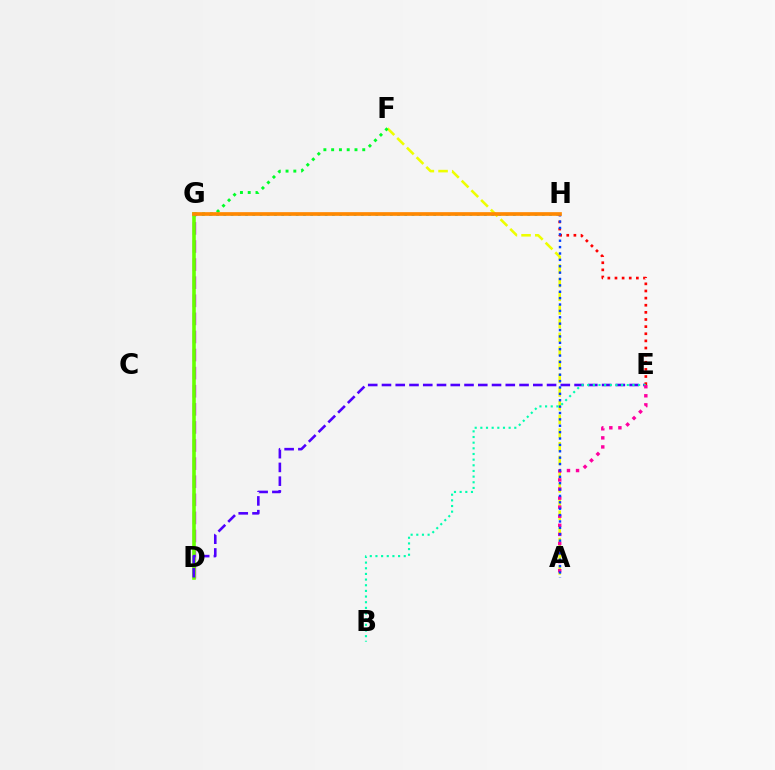{('D', 'G'): [{'color': '#d600ff', 'line_style': 'dashed', 'thickness': 2.46}, {'color': '#66ff00', 'line_style': 'solid', 'thickness': 2.59}], ('D', 'E'): [{'color': '#4f00ff', 'line_style': 'dashed', 'thickness': 1.87}], ('G', 'H'): [{'color': '#00c7ff', 'line_style': 'dotted', 'thickness': 1.97}, {'color': '#ff8800', 'line_style': 'solid', 'thickness': 2.66}], ('A', 'F'): [{'color': '#eeff00', 'line_style': 'dashed', 'thickness': 1.86}], ('E', 'H'): [{'color': '#ff0000', 'line_style': 'dotted', 'thickness': 1.94}], ('B', 'E'): [{'color': '#00ffaf', 'line_style': 'dotted', 'thickness': 1.54}], ('F', 'G'): [{'color': '#00ff27', 'line_style': 'dotted', 'thickness': 2.11}], ('A', 'E'): [{'color': '#ff00a0', 'line_style': 'dotted', 'thickness': 2.46}], ('A', 'H'): [{'color': '#003fff', 'line_style': 'dotted', 'thickness': 1.73}]}